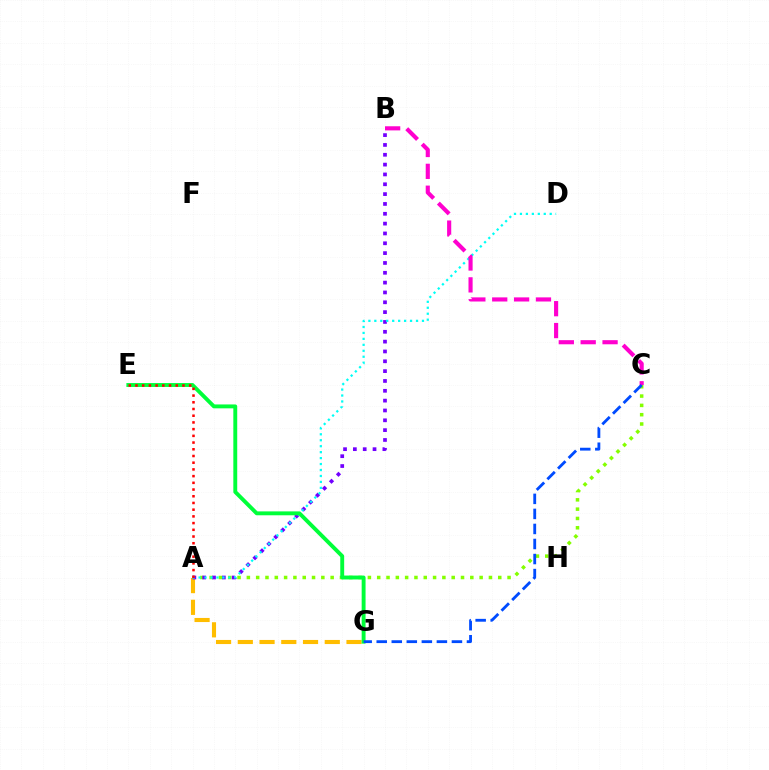{('A', 'C'): [{'color': '#84ff00', 'line_style': 'dotted', 'thickness': 2.53}], ('A', 'G'): [{'color': '#ffbd00', 'line_style': 'dashed', 'thickness': 2.95}], ('A', 'B'): [{'color': '#7200ff', 'line_style': 'dotted', 'thickness': 2.67}], ('A', 'D'): [{'color': '#00fff6', 'line_style': 'dotted', 'thickness': 1.62}], ('B', 'C'): [{'color': '#ff00cf', 'line_style': 'dashed', 'thickness': 2.97}], ('E', 'G'): [{'color': '#00ff39', 'line_style': 'solid', 'thickness': 2.8}], ('C', 'G'): [{'color': '#004bff', 'line_style': 'dashed', 'thickness': 2.04}], ('A', 'E'): [{'color': '#ff0000', 'line_style': 'dotted', 'thickness': 1.82}]}